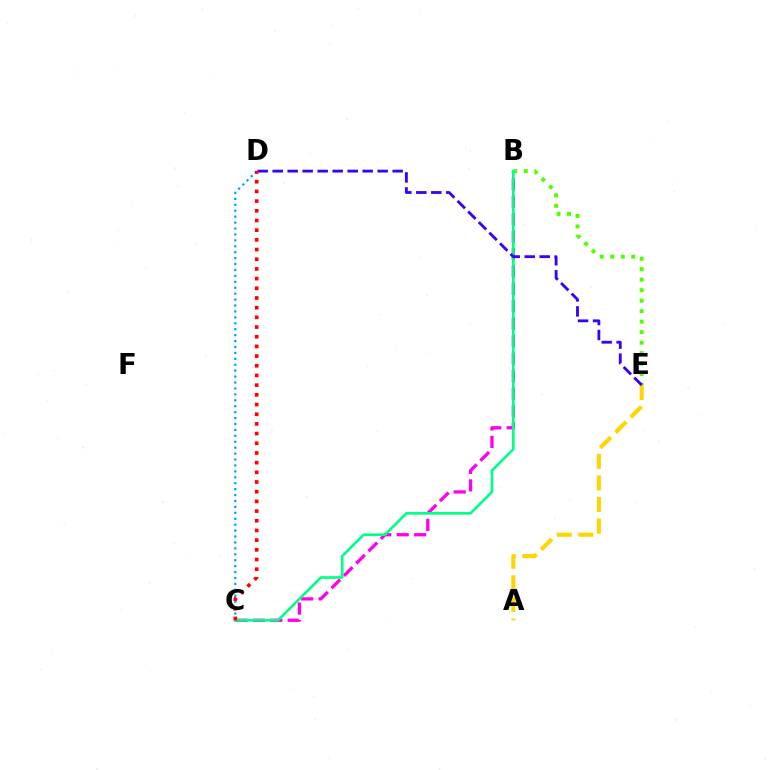{('B', 'C'): [{'color': '#ff00ed', 'line_style': 'dashed', 'thickness': 2.37}, {'color': '#00ff86', 'line_style': 'solid', 'thickness': 1.9}], ('A', 'E'): [{'color': '#ffd500', 'line_style': 'dashed', 'thickness': 2.94}], ('B', 'E'): [{'color': '#4fff00', 'line_style': 'dotted', 'thickness': 2.85}], ('C', 'D'): [{'color': '#009eff', 'line_style': 'dotted', 'thickness': 1.61}, {'color': '#ff0000', 'line_style': 'dotted', 'thickness': 2.63}], ('D', 'E'): [{'color': '#3700ff', 'line_style': 'dashed', 'thickness': 2.04}]}